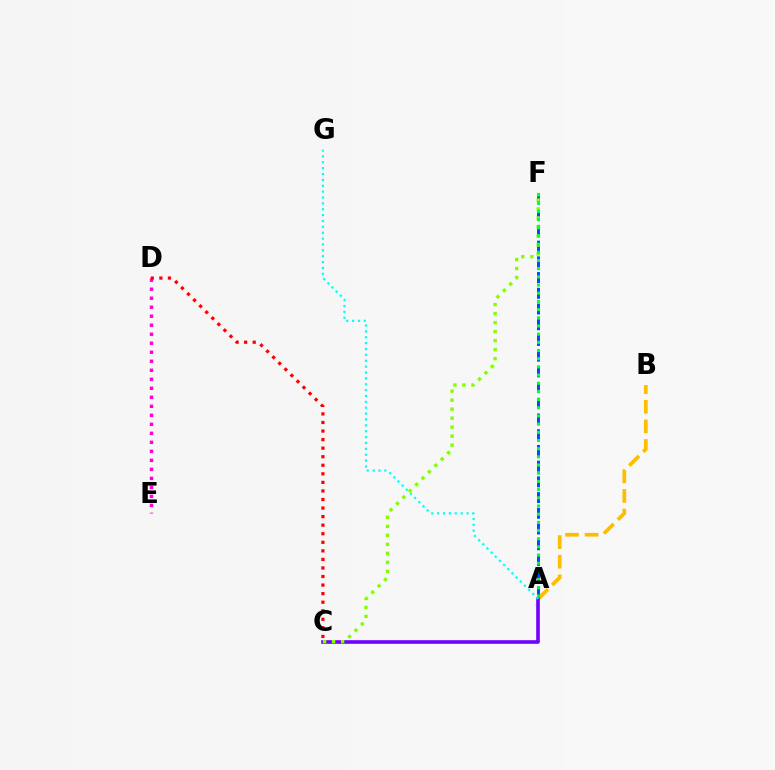{('A', 'B'): [{'color': '#ffbd00', 'line_style': 'dashed', 'thickness': 2.67}], ('A', 'F'): [{'color': '#004bff', 'line_style': 'dashed', 'thickness': 2.13}, {'color': '#00ff39', 'line_style': 'dotted', 'thickness': 2.22}], ('D', 'E'): [{'color': '#ff00cf', 'line_style': 'dotted', 'thickness': 2.45}], ('A', 'C'): [{'color': '#7200ff', 'line_style': 'solid', 'thickness': 2.6}], ('A', 'G'): [{'color': '#00fff6', 'line_style': 'dotted', 'thickness': 1.6}], ('C', 'D'): [{'color': '#ff0000', 'line_style': 'dotted', 'thickness': 2.33}], ('C', 'F'): [{'color': '#84ff00', 'line_style': 'dotted', 'thickness': 2.45}]}